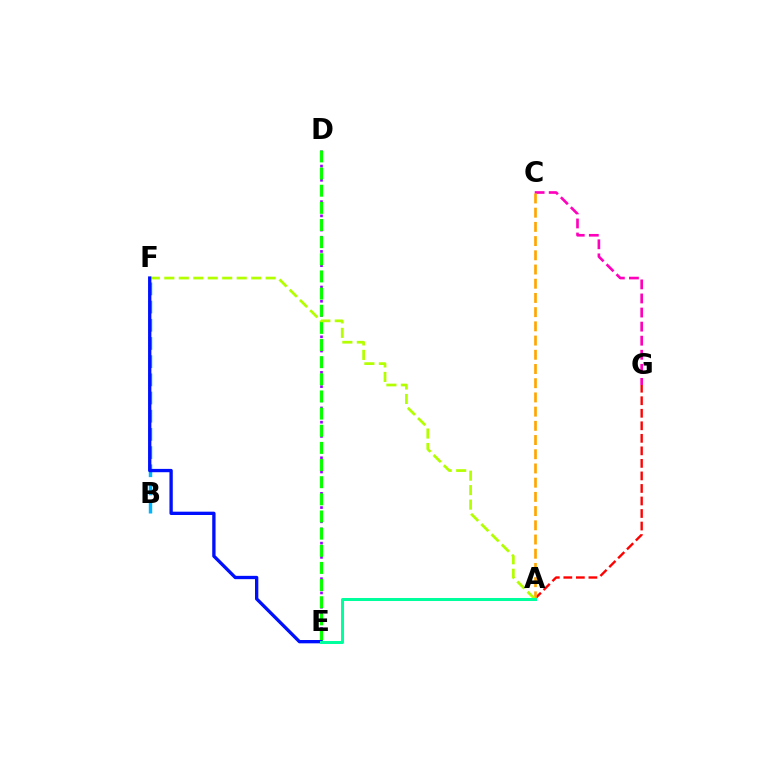{('B', 'F'): [{'color': '#00b5ff', 'line_style': 'dashed', 'thickness': 2.47}], ('D', 'E'): [{'color': '#9b00ff', 'line_style': 'dotted', 'thickness': 1.93}, {'color': '#08ff00', 'line_style': 'dashed', 'thickness': 2.33}], ('A', 'G'): [{'color': '#ff0000', 'line_style': 'dashed', 'thickness': 1.7}], ('C', 'G'): [{'color': '#ff00bd', 'line_style': 'dashed', 'thickness': 1.91}], ('A', 'C'): [{'color': '#ffa500', 'line_style': 'dashed', 'thickness': 1.93}], ('A', 'F'): [{'color': '#b3ff00', 'line_style': 'dashed', 'thickness': 1.97}], ('E', 'F'): [{'color': '#0010ff', 'line_style': 'solid', 'thickness': 2.39}], ('A', 'E'): [{'color': '#00ff9d', 'line_style': 'solid', 'thickness': 2.18}]}